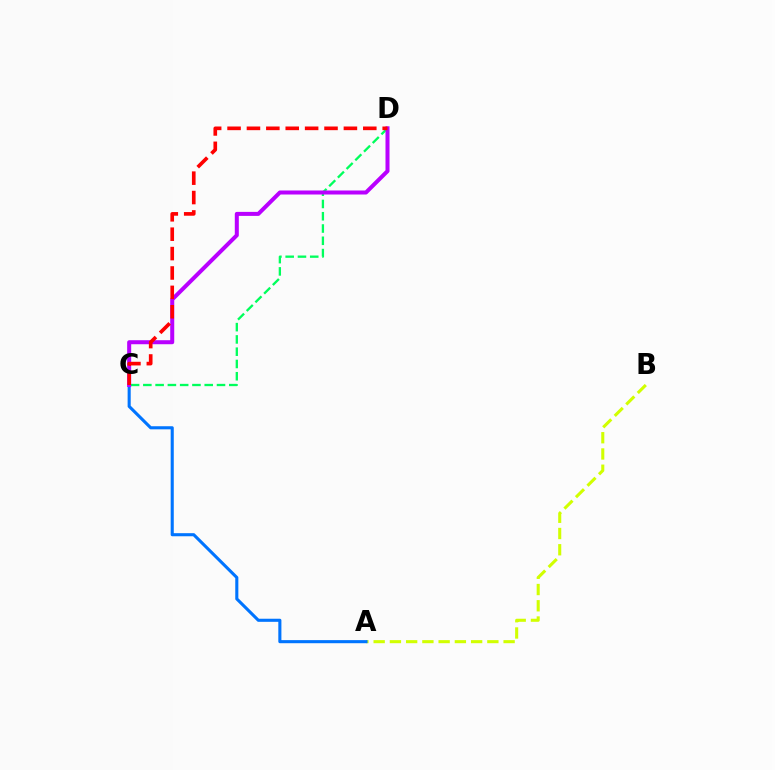{('C', 'D'): [{'color': '#00ff5c', 'line_style': 'dashed', 'thickness': 1.67}, {'color': '#b900ff', 'line_style': 'solid', 'thickness': 2.89}, {'color': '#ff0000', 'line_style': 'dashed', 'thickness': 2.63}], ('A', 'B'): [{'color': '#d1ff00', 'line_style': 'dashed', 'thickness': 2.21}], ('A', 'C'): [{'color': '#0074ff', 'line_style': 'solid', 'thickness': 2.22}]}